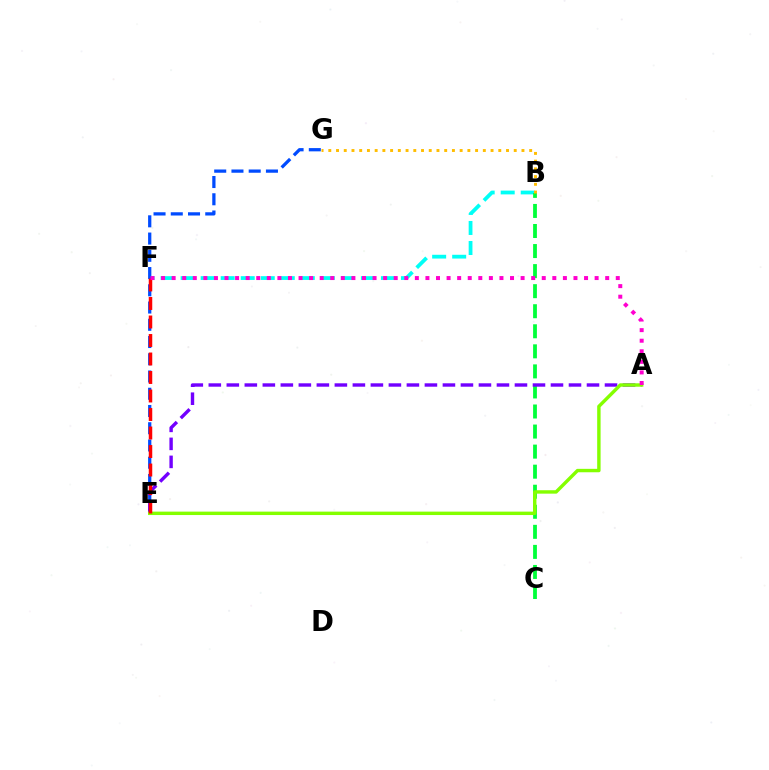{('B', 'F'): [{'color': '#00fff6', 'line_style': 'dashed', 'thickness': 2.72}], ('B', 'C'): [{'color': '#00ff39', 'line_style': 'dashed', 'thickness': 2.72}], ('B', 'G'): [{'color': '#ffbd00', 'line_style': 'dotted', 'thickness': 2.1}], ('E', 'G'): [{'color': '#004bff', 'line_style': 'dashed', 'thickness': 2.34}], ('A', 'E'): [{'color': '#7200ff', 'line_style': 'dashed', 'thickness': 2.45}, {'color': '#84ff00', 'line_style': 'solid', 'thickness': 2.46}], ('E', 'F'): [{'color': '#ff0000', 'line_style': 'dashed', 'thickness': 2.51}], ('A', 'F'): [{'color': '#ff00cf', 'line_style': 'dotted', 'thickness': 2.87}]}